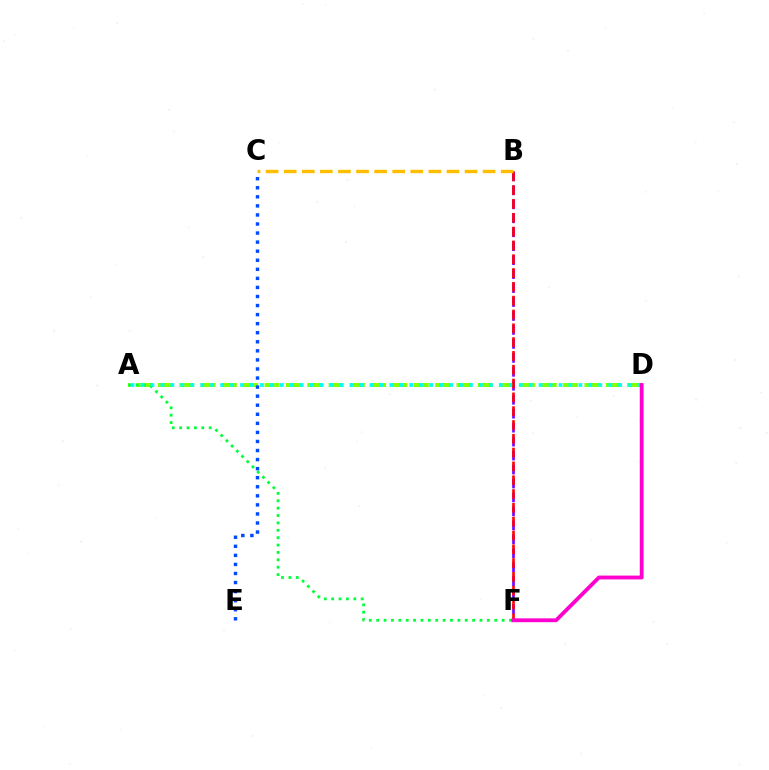{('B', 'F'): [{'color': '#7200ff', 'line_style': 'dashed', 'thickness': 1.9}, {'color': '#ff0000', 'line_style': 'dashed', 'thickness': 1.88}], ('A', 'D'): [{'color': '#84ff00', 'line_style': 'dashed', 'thickness': 2.9}, {'color': '#00fff6', 'line_style': 'dotted', 'thickness': 2.7}], ('A', 'F'): [{'color': '#00ff39', 'line_style': 'dotted', 'thickness': 2.0}], ('D', 'F'): [{'color': '#ff00cf', 'line_style': 'solid', 'thickness': 2.75}], ('B', 'C'): [{'color': '#ffbd00', 'line_style': 'dashed', 'thickness': 2.46}], ('C', 'E'): [{'color': '#004bff', 'line_style': 'dotted', 'thickness': 2.46}]}